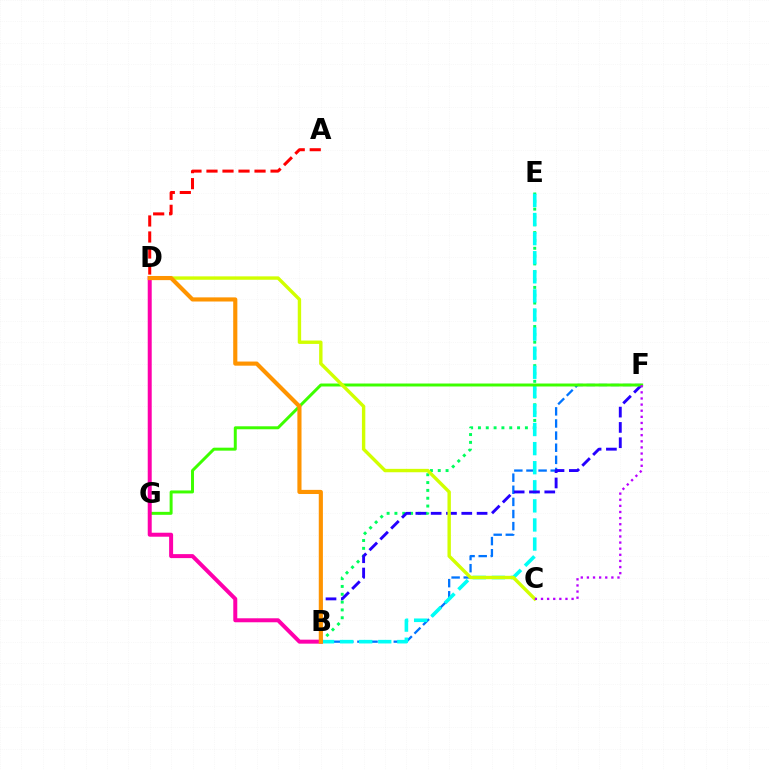{('B', 'F'): [{'color': '#0074ff', 'line_style': 'dashed', 'thickness': 1.65}, {'color': '#2500ff', 'line_style': 'dashed', 'thickness': 2.08}], ('B', 'E'): [{'color': '#00ff5c', 'line_style': 'dotted', 'thickness': 2.13}, {'color': '#00fff6', 'line_style': 'dashed', 'thickness': 2.59}], ('A', 'D'): [{'color': '#ff0000', 'line_style': 'dashed', 'thickness': 2.18}], ('F', 'G'): [{'color': '#3dff00', 'line_style': 'solid', 'thickness': 2.14}], ('C', 'D'): [{'color': '#d1ff00', 'line_style': 'solid', 'thickness': 2.45}], ('B', 'D'): [{'color': '#ff00ac', 'line_style': 'solid', 'thickness': 2.87}, {'color': '#ff9400', 'line_style': 'solid', 'thickness': 2.98}], ('C', 'F'): [{'color': '#b900ff', 'line_style': 'dotted', 'thickness': 1.66}]}